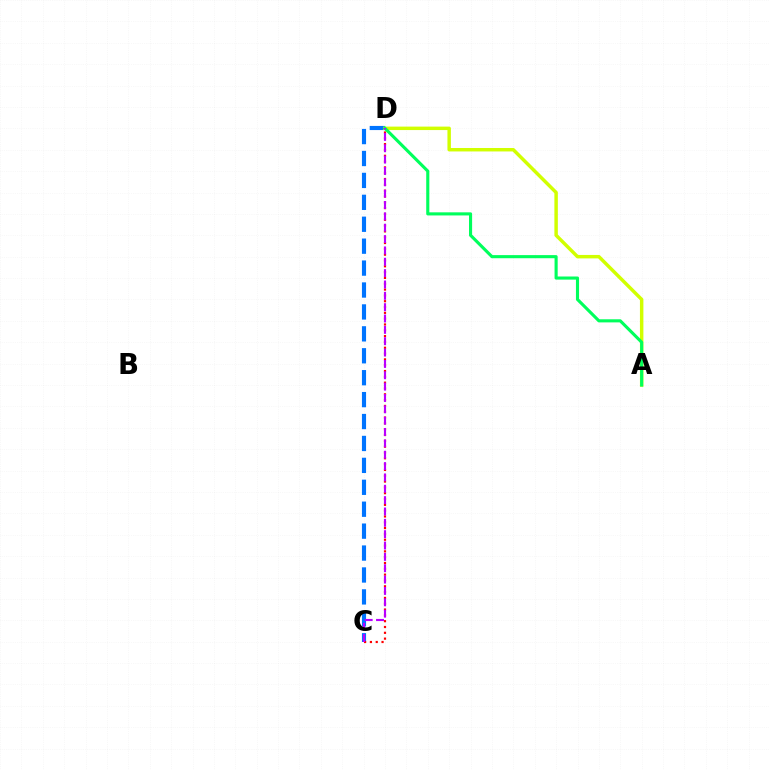{('C', 'D'): [{'color': '#0074ff', 'line_style': 'dashed', 'thickness': 2.98}, {'color': '#ff0000', 'line_style': 'dotted', 'thickness': 1.58}, {'color': '#b900ff', 'line_style': 'dashed', 'thickness': 1.54}], ('A', 'D'): [{'color': '#d1ff00', 'line_style': 'solid', 'thickness': 2.49}, {'color': '#00ff5c', 'line_style': 'solid', 'thickness': 2.24}]}